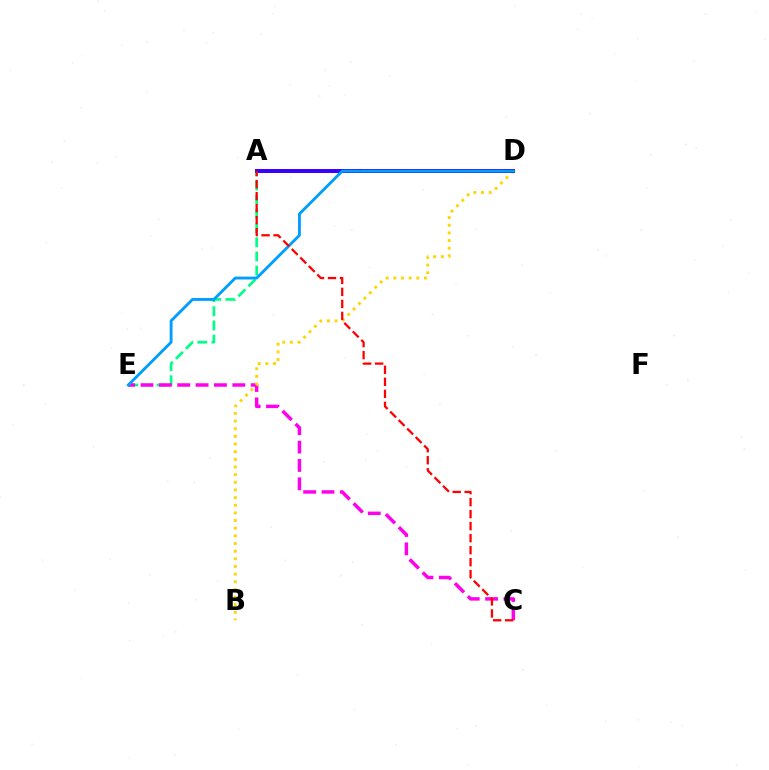{('A', 'E'): [{'color': '#00ff86', 'line_style': 'dashed', 'thickness': 1.93}], ('C', 'E'): [{'color': '#ff00ed', 'line_style': 'dashed', 'thickness': 2.49}], ('A', 'D'): [{'color': '#4fff00', 'line_style': 'dashed', 'thickness': 2.8}, {'color': '#3700ff', 'line_style': 'solid', 'thickness': 2.84}], ('B', 'D'): [{'color': '#ffd500', 'line_style': 'dotted', 'thickness': 2.08}], ('D', 'E'): [{'color': '#009eff', 'line_style': 'solid', 'thickness': 2.06}], ('A', 'C'): [{'color': '#ff0000', 'line_style': 'dashed', 'thickness': 1.63}]}